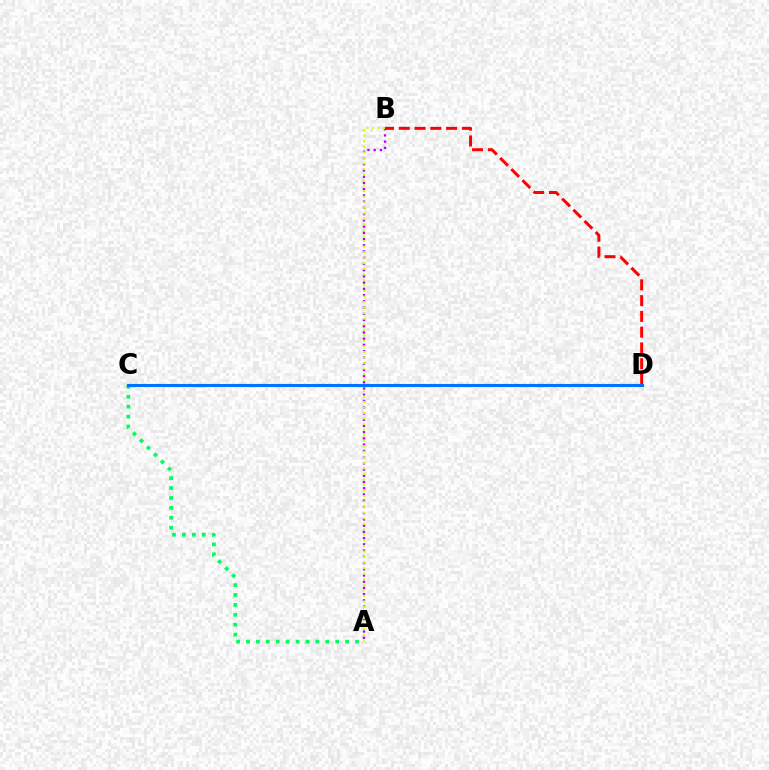{('A', 'B'): [{'color': '#b900ff', 'line_style': 'dotted', 'thickness': 1.69}, {'color': '#d1ff00', 'line_style': 'dotted', 'thickness': 1.51}], ('A', 'C'): [{'color': '#00ff5c', 'line_style': 'dotted', 'thickness': 2.69}], ('B', 'D'): [{'color': '#ff0000', 'line_style': 'dashed', 'thickness': 2.14}], ('C', 'D'): [{'color': '#0074ff', 'line_style': 'solid', 'thickness': 2.25}]}